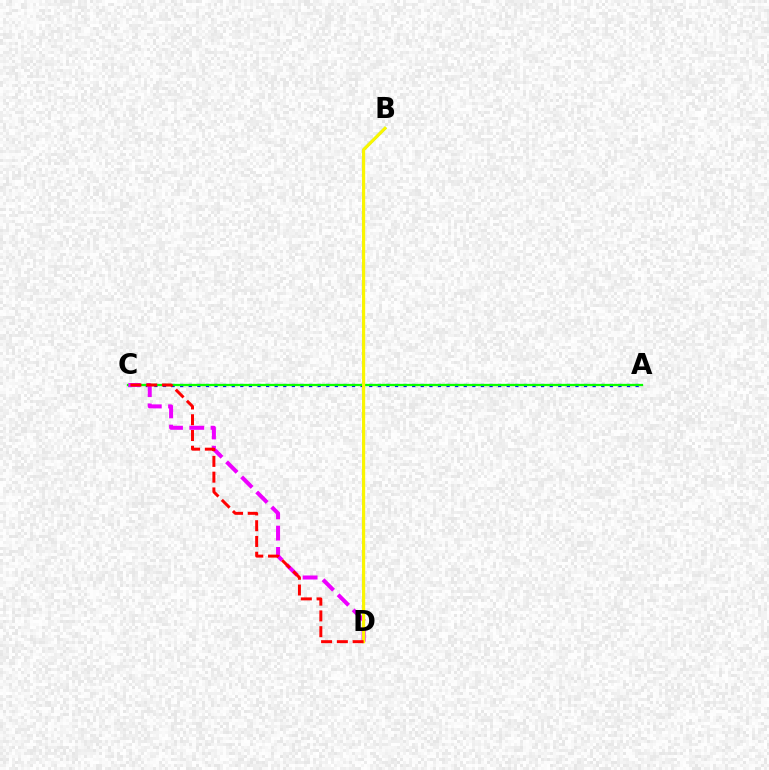{('A', 'C'): [{'color': '#0010ff', 'line_style': 'dotted', 'thickness': 2.33}, {'color': '#08ff00', 'line_style': 'solid', 'thickness': 1.65}], ('B', 'D'): [{'color': '#00fff6', 'line_style': 'solid', 'thickness': 1.93}, {'color': '#fcf500', 'line_style': 'solid', 'thickness': 2.26}], ('C', 'D'): [{'color': '#ee00ff', 'line_style': 'dashed', 'thickness': 2.89}, {'color': '#ff0000', 'line_style': 'dashed', 'thickness': 2.14}]}